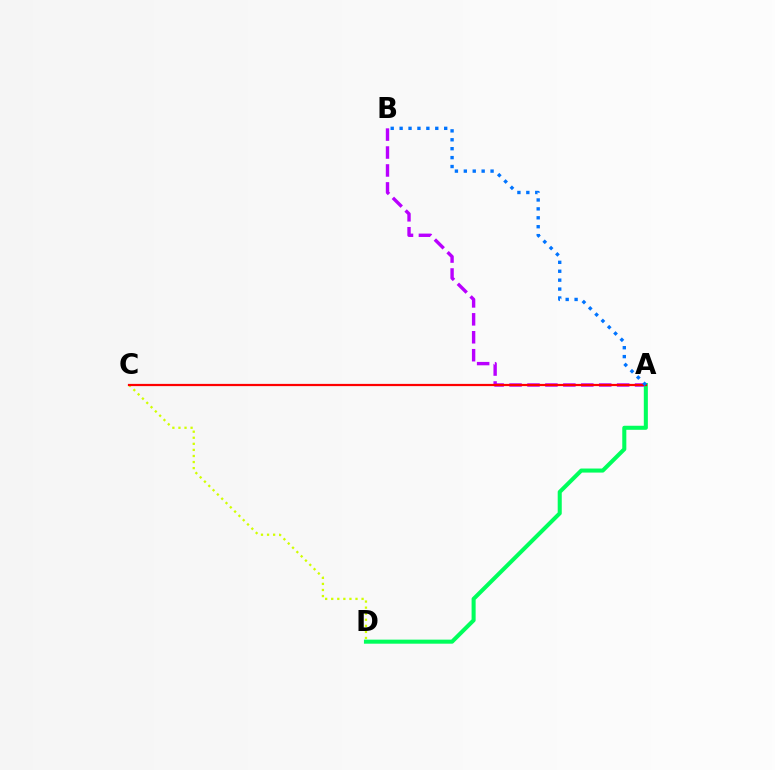{('A', 'B'): [{'color': '#b900ff', 'line_style': 'dashed', 'thickness': 2.44}, {'color': '#0074ff', 'line_style': 'dotted', 'thickness': 2.42}], ('C', 'D'): [{'color': '#d1ff00', 'line_style': 'dotted', 'thickness': 1.65}], ('A', 'D'): [{'color': '#00ff5c', 'line_style': 'solid', 'thickness': 2.92}], ('A', 'C'): [{'color': '#ff0000', 'line_style': 'solid', 'thickness': 1.6}]}